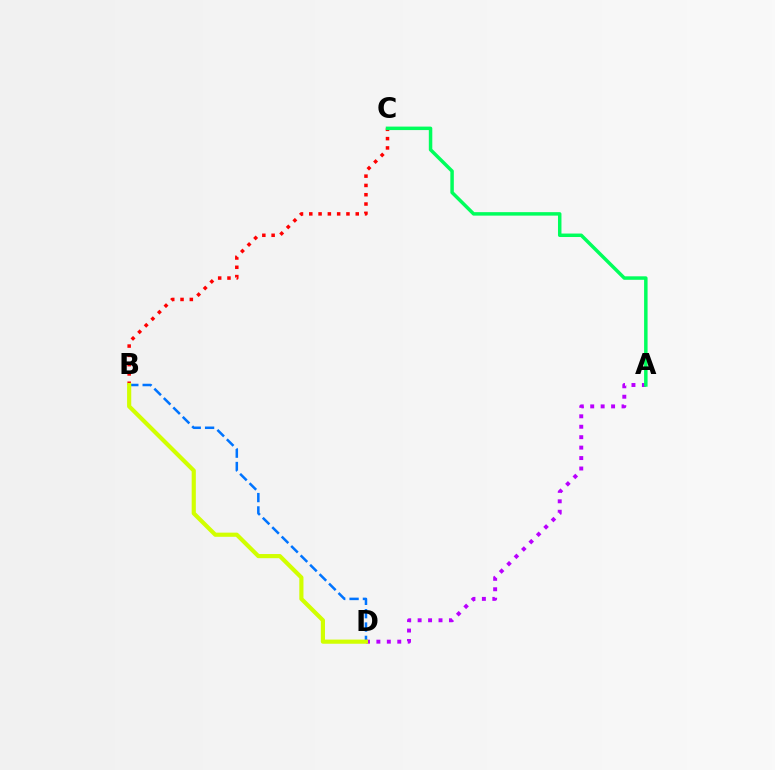{('B', 'C'): [{'color': '#ff0000', 'line_style': 'dotted', 'thickness': 2.53}], ('B', 'D'): [{'color': '#0074ff', 'line_style': 'dashed', 'thickness': 1.81}, {'color': '#d1ff00', 'line_style': 'solid', 'thickness': 2.99}], ('A', 'D'): [{'color': '#b900ff', 'line_style': 'dotted', 'thickness': 2.84}], ('A', 'C'): [{'color': '#00ff5c', 'line_style': 'solid', 'thickness': 2.51}]}